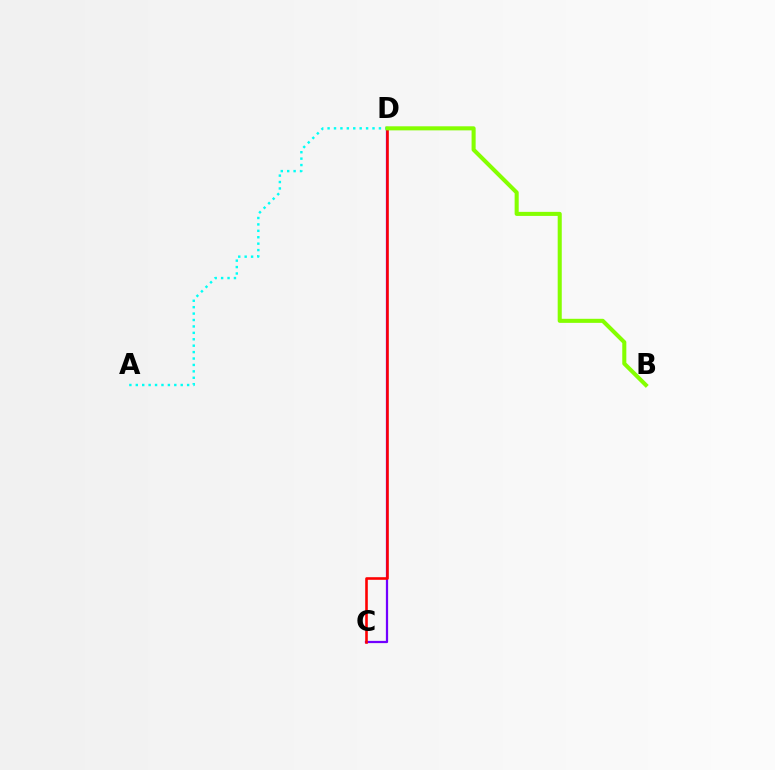{('A', 'D'): [{'color': '#00fff6', 'line_style': 'dotted', 'thickness': 1.74}], ('C', 'D'): [{'color': '#7200ff', 'line_style': 'solid', 'thickness': 1.61}, {'color': '#ff0000', 'line_style': 'solid', 'thickness': 1.87}], ('B', 'D'): [{'color': '#84ff00', 'line_style': 'solid', 'thickness': 2.93}]}